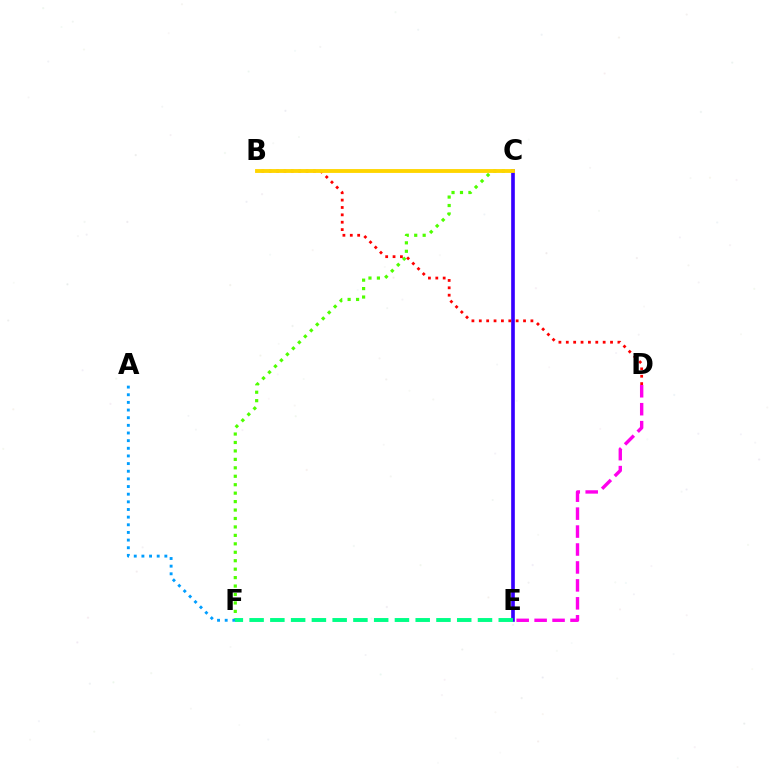{('D', 'E'): [{'color': '#ff00ed', 'line_style': 'dashed', 'thickness': 2.44}], ('C', 'F'): [{'color': '#4fff00', 'line_style': 'dotted', 'thickness': 2.29}], ('A', 'F'): [{'color': '#009eff', 'line_style': 'dotted', 'thickness': 2.08}], ('C', 'E'): [{'color': '#3700ff', 'line_style': 'solid', 'thickness': 2.63}], ('B', 'D'): [{'color': '#ff0000', 'line_style': 'dotted', 'thickness': 2.0}], ('B', 'C'): [{'color': '#ffd500', 'line_style': 'solid', 'thickness': 2.78}], ('E', 'F'): [{'color': '#00ff86', 'line_style': 'dashed', 'thickness': 2.82}]}